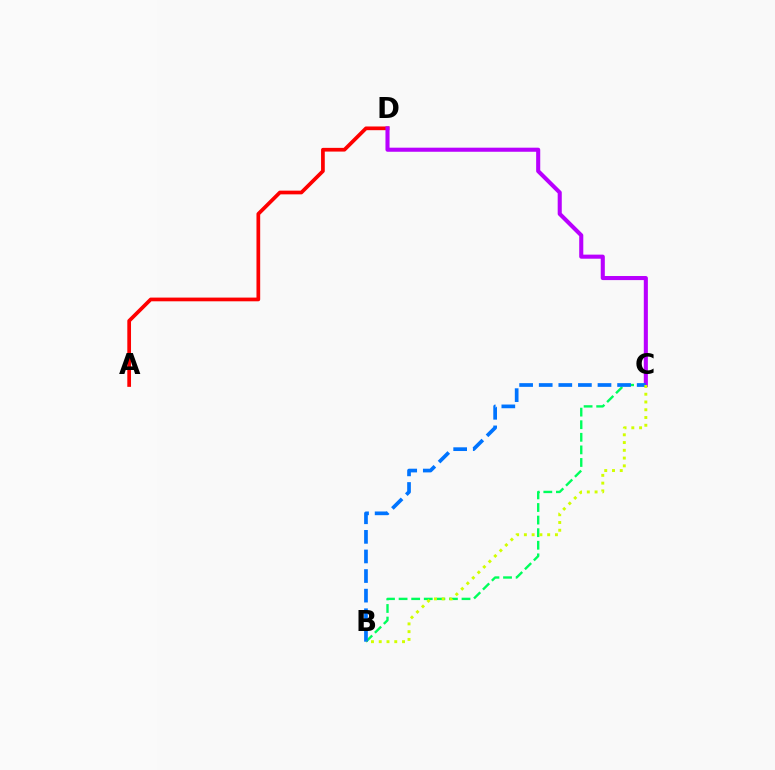{('B', 'C'): [{'color': '#00ff5c', 'line_style': 'dashed', 'thickness': 1.71}, {'color': '#0074ff', 'line_style': 'dashed', 'thickness': 2.66}, {'color': '#d1ff00', 'line_style': 'dotted', 'thickness': 2.11}], ('A', 'D'): [{'color': '#ff0000', 'line_style': 'solid', 'thickness': 2.67}], ('C', 'D'): [{'color': '#b900ff', 'line_style': 'solid', 'thickness': 2.94}]}